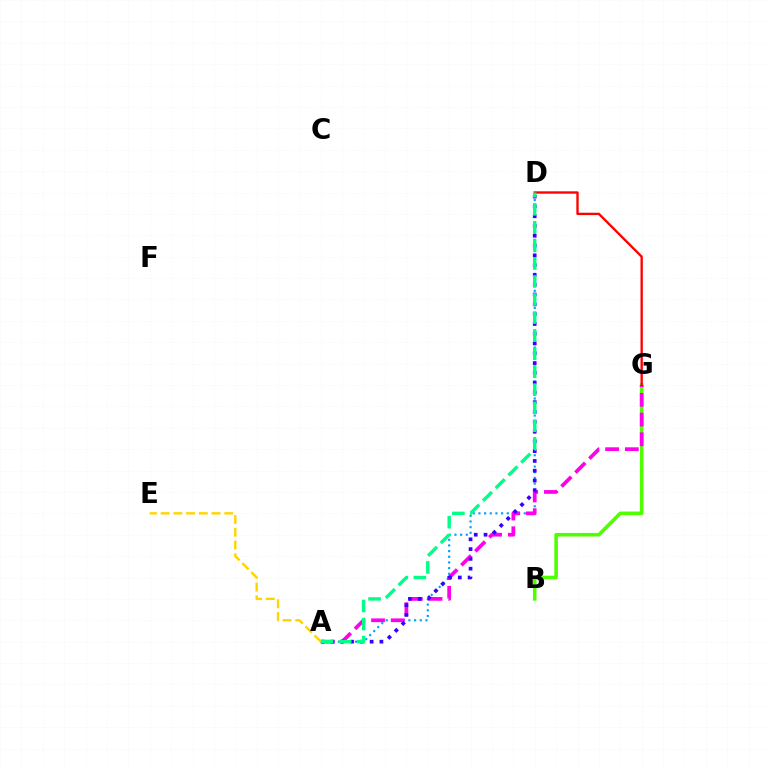{('B', 'G'): [{'color': '#4fff00', 'line_style': 'solid', 'thickness': 2.57}], ('A', 'D'): [{'color': '#009eff', 'line_style': 'dotted', 'thickness': 1.54}, {'color': '#3700ff', 'line_style': 'dotted', 'thickness': 2.66}, {'color': '#00ff86', 'line_style': 'dashed', 'thickness': 2.45}], ('A', 'G'): [{'color': '#ff00ed', 'line_style': 'dashed', 'thickness': 2.68}], ('A', 'E'): [{'color': '#ffd500', 'line_style': 'dashed', 'thickness': 1.73}], ('D', 'G'): [{'color': '#ff0000', 'line_style': 'solid', 'thickness': 1.69}]}